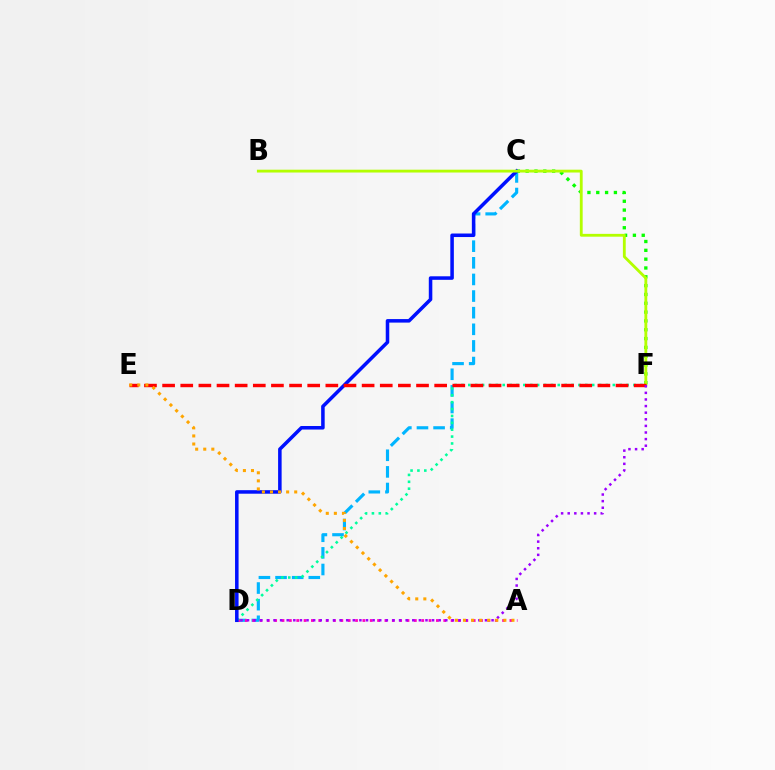{('C', 'D'): [{'color': '#00b5ff', 'line_style': 'dashed', 'thickness': 2.26}, {'color': '#0010ff', 'line_style': 'solid', 'thickness': 2.54}], ('C', 'F'): [{'color': '#08ff00', 'line_style': 'dotted', 'thickness': 2.4}], ('A', 'D'): [{'color': '#ff00bd', 'line_style': 'dotted', 'thickness': 2.0}], ('D', 'F'): [{'color': '#00ff9d', 'line_style': 'dotted', 'thickness': 1.87}, {'color': '#9b00ff', 'line_style': 'dotted', 'thickness': 1.8}], ('B', 'F'): [{'color': '#b3ff00', 'line_style': 'solid', 'thickness': 2.03}], ('E', 'F'): [{'color': '#ff0000', 'line_style': 'dashed', 'thickness': 2.46}], ('A', 'E'): [{'color': '#ffa500', 'line_style': 'dotted', 'thickness': 2.19}]}